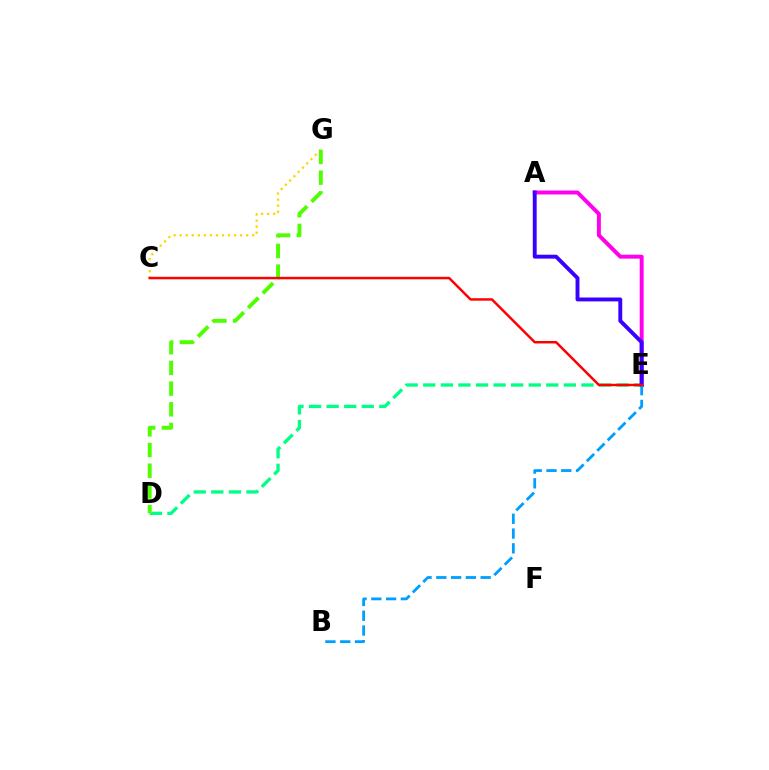{('A', 'E'): [{'color': '#ff00ed', 'line_style': 'solid', 'thickness': 2.84}, {'color': '#3700ff', 'line_style': 'solid', 'thickness': 2.8}], ('D', 'E'): [{'color': '#00ff86', 'line_style': 'dashed', 'thickness': 2.39}], ('C', 'G'): [{'color': '#ffd500', 'line_style': 'dotted', 'thickness': 1.64}], ('B', 'E'): [{'color': '#009eff', 'line_style': 'dashed', 'thickness': 2.01}], ('D', 'G'): [{'color': '#4fff00', 'line_style': 'dashed', 'thickness': 2.81}], ('C', 'E'): [{'color': '#ff0000', 'line_style': 'solid', 'thickness': 1.78}]}